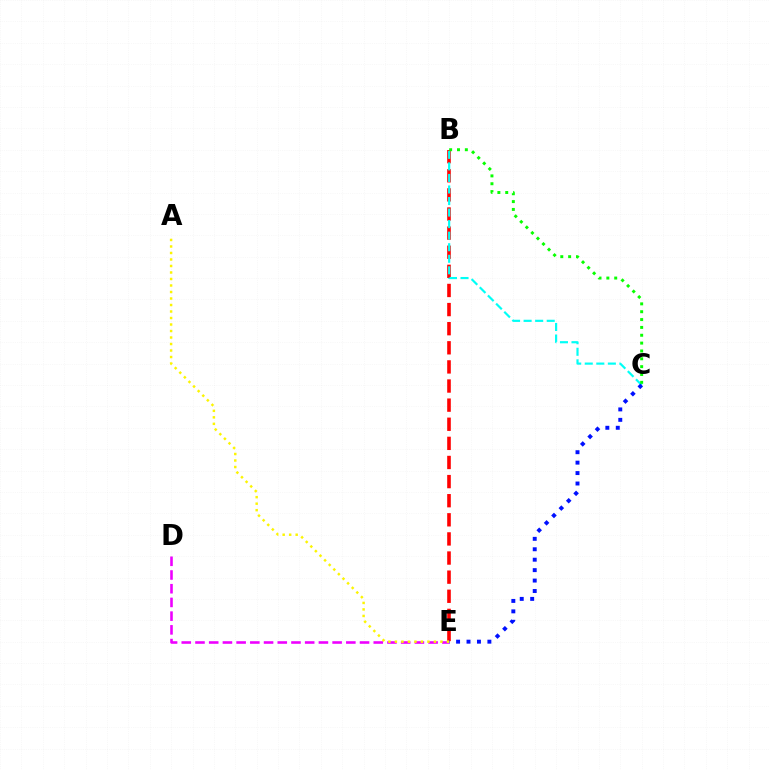{('D', 'E'): [{'color': '#ee00ff', 'line_style': 'dashed', 'thickness': 1.86}], ('B', 'E'): [{'color': '#ff0000', 'line_style': 'dashed', 'thickness': 2.6}], ('B', 'C'): [{'color': '#00fff6', 'line_style': 'dashed', 'thickness': 1.57}, {'color': '#08ff00', 'line_style': 'dotted', 'thickness': 2.13}], ('C', 'E'): [{'color': '#0010ff', 'line_style': 'dotted', 'thickness': 2.84}], ('A', 'E'): [{'color': '#fcf500', 'line_style': 'dotted', 'thickness': 1.77}]}